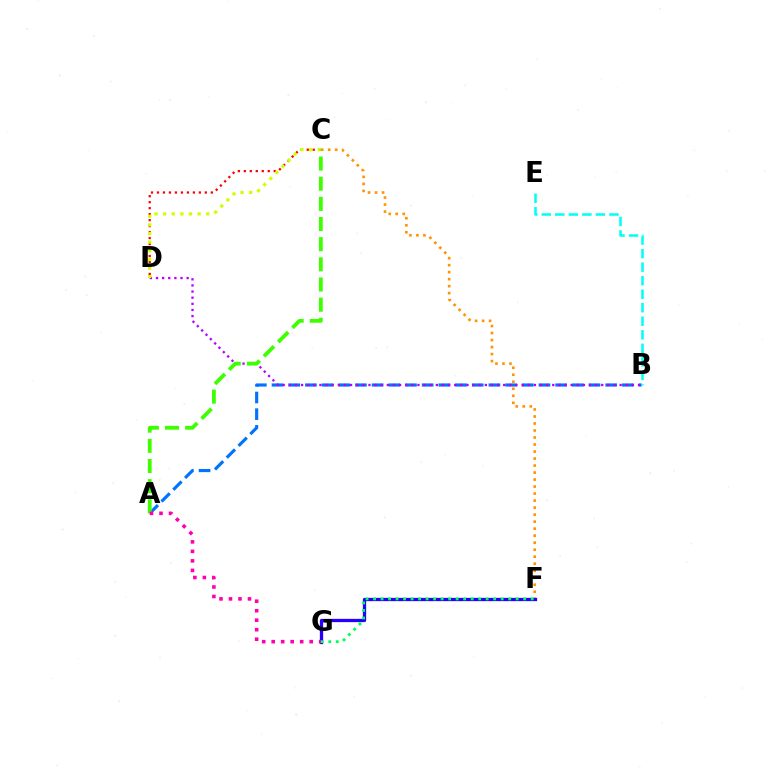{('C', 'D'): [{'color': '#ff0000', 'line_style': 'dotted', 'thickness': 1.63}, {'color': '#d1ff00', 'line_style': 'dotted', 'thickness': 2.34}], ('A', 'B'): [{'color': '#0074ff', 'line_style': 'dashed', 'thickness': 2.27}], ('C', 'F'): [{'color': '#ff9400', 'line_style': 'dotted', 'thickness': 1.91}], ('F', 'G'): [{'color': '#2500ff', 'line_style': 'solid', 'thickness': 2.36}, {'color': '#00ff5c', 'line_style': 'dotted', 'thickness': 2.04}], ('B', 'D'): [{'color': '#b900ff', 'line_style': 'dotted', 'thickness': 1.66}], ('A', 'C'): [{'color': '#3dff00', 'line_style': 'dashed', 'thickness': 2.74}], ('B', 'E'): [{'color': '#00fff6', 'line_style': 'dashed', 'thickness': 1.84}], ('A', 'G'): [{'color': '#ff00ac', 'line_style': 'dotted', 'thickness': 2.58}]}